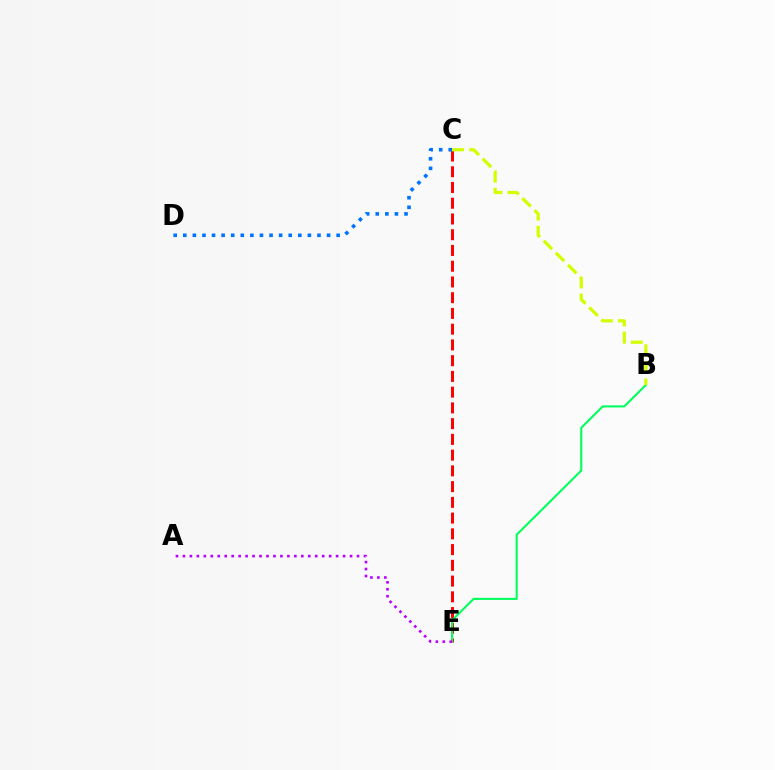{('C', 'E'): [{'color': '#ff0000', 'line_style': 'dashed', 'thickness': 2.14}], ('C', 'D'): [{'color': '#0074ff', 'line_style': 'dotted', 'thickness': 2.6}], ('B', 'E'): [{'color': '#00ff5c', 'line_style': 'solid', 'thickness': 1.5}], ('B', 'C'): [{'color': '#d1ff00', 'line_style': 'dashed', 'thickness': 2.33}], ('A', 'E'): [{'color': '#b900ff', 'line_style': 'dotted', 'thickness': 1.89}]}